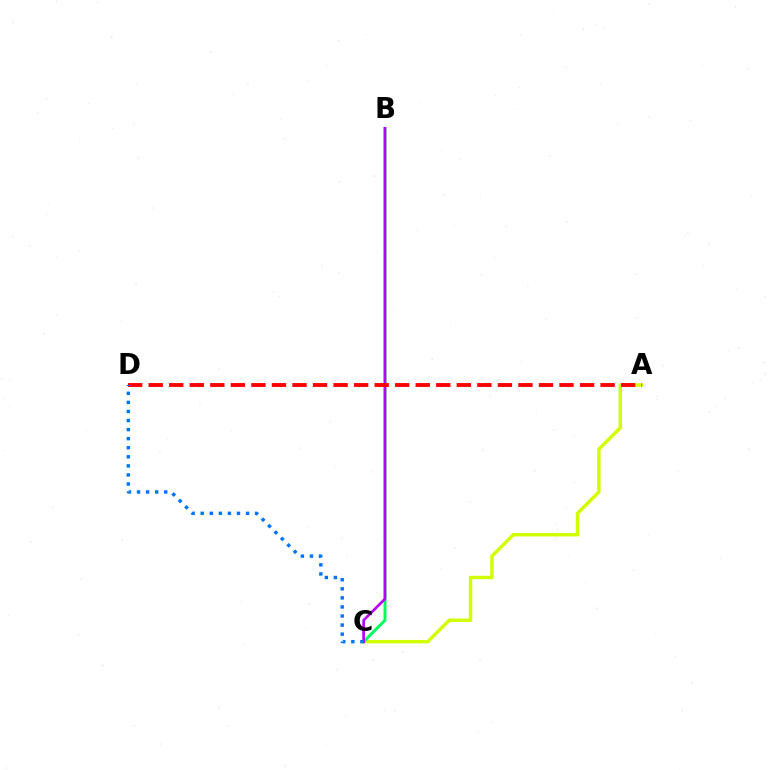{('A', 'C'): [{'color': '#d1ff00', 'line_style': 'solid', 'thickness': 2.47}], ('B', 'C'): [{'color': '#00ff5c', 'line_style': 'solid', 'thickness': 2.12}, {'color': '#b900ff', 'line_style': 'solid', 'thickness': 1.92}], ('A', 'D'): [{'color': '#ff0000', 'line_style': 'dashed', 'thickness': 2.79}], ('C', 'D'): [{'color': '#0074ff', 'line_style': 'dotted', 'thickness': 2.46}]}